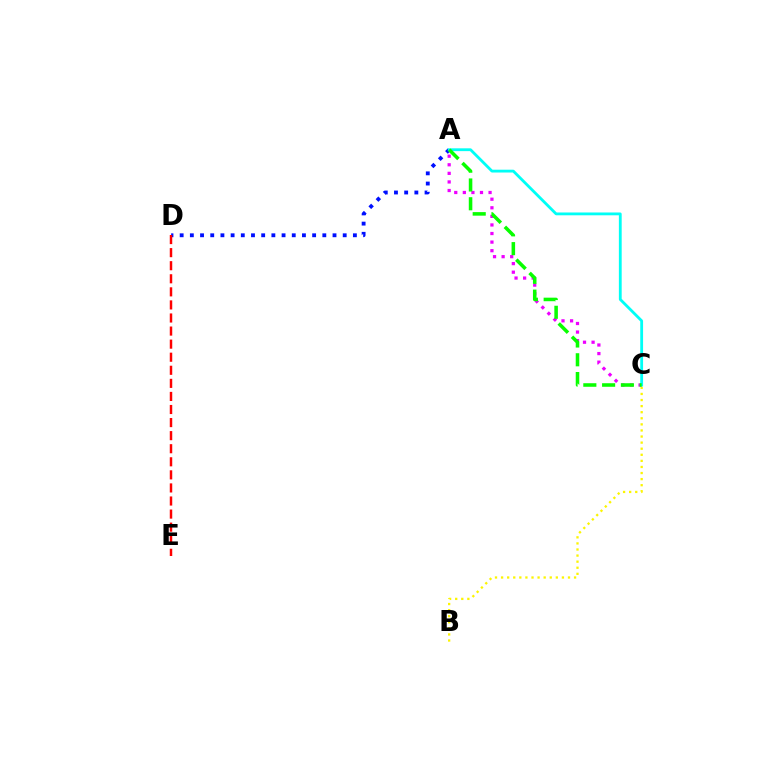{('A', 'C'): [{'color': '#ee00ff', 'line_style': 'dotted', 'thickness': 2.33}, {'color': '#00fff6', 'line_style': 'solid', 'thickness': 2.03}, {'color': '#08ff00', 'line_style': 'dashed', 'thickness': 2.55}], ('A', 'D'): [{'color': '#0010ff', 'line_style': 'dotted', 'thickness': 2.77}], ('B', 'C'): [{'color': '#fcf500', 'line_style': 'dotted', 'thickness': 1.65}], ('D', 'E'): [{'color': '#ff0000', 'line_style': 'dashed', 'thickness': 1.78}]}